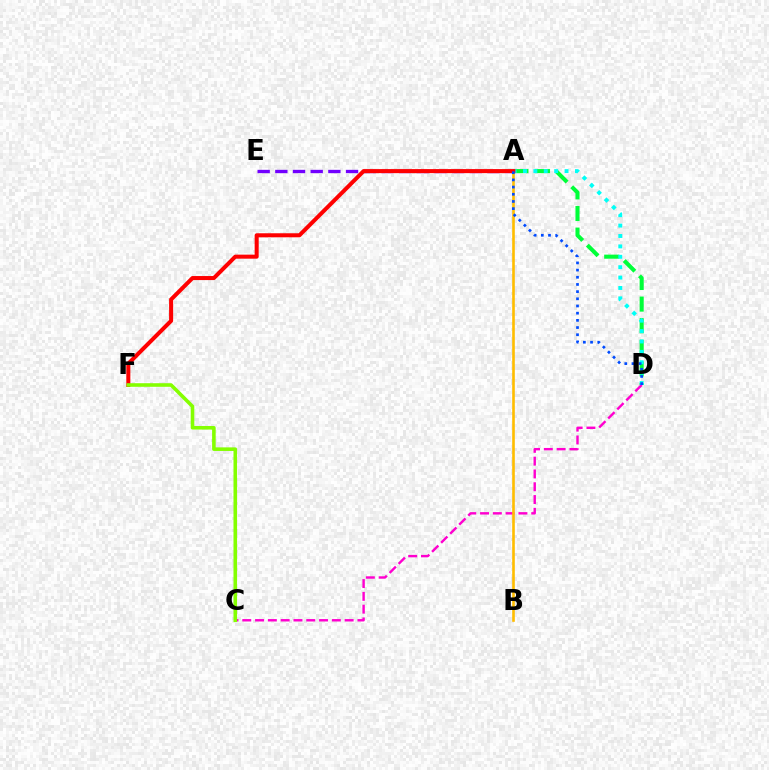{('A', 'D'): [{'color': '#00ff39', 'line_style': 'dashed', 'thickness': 2.94}, {'color': '#00fff6', 'line_style': 'dotted', 'thickness': 2.82}, {'color': '#004bff', 'line_style': 'dotted', 'thickness': 1.95}], ('C', 'D'): [{'color': '#ff00cf', 'line_style': 'dashed', 'thickness': 1.74}], ('A', 'B'): [{'color': '#ffbd00', 'line_style': 'solid', 'thickness': 1.89}], ('A', 'E'): [{'color': '#7200ff', 'line_style': 'dashed', 'thickness': 2.4}], ('A', 'F'): [{'color': '#ff0000', 'line_style': 'solid', 'thickness': 2.9}], ('C', 'F'): [{'color': '#84ff00', 'line_style': 'solid', 'thickness': 2.58}]}